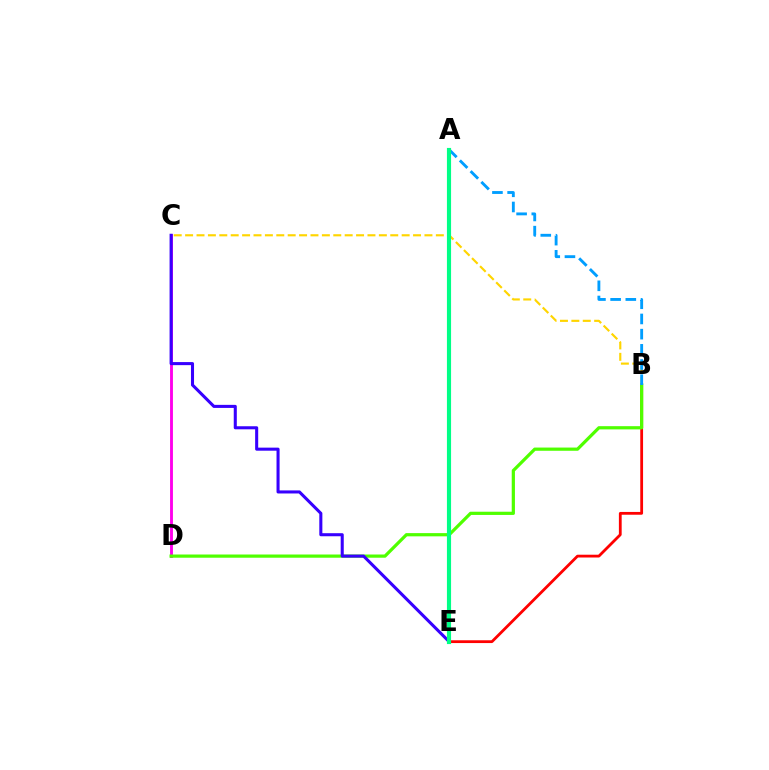{('C', 'D'): [{'color': '#ff00ed', 'line_style': 'solid', 'thickness': 2.07}], ('B', 'E'): [{'color': '#ff0000', 'line_style': 'solid', 'thickness': 2.01}], ('B', 'D'): [{'color': '#4fff00', 'line_style': 'solid', 'thickness': 2.32}], ('B', 'C'): [{'color': '#ffd500', 'line_style': 'dashed', 'thickness': 1.55}], ('A', 'B'): [{'color': '#009eff', 'line_style': 'dashed', 'thickness': 2.06}], ('C', 'E'): [{'color': '#3700ff', 'line_style': 'solid', 'thickness': 2.2}], ('A', 'E'): [{'color': '#00ff86', 'line_style': 'solid', 'thickness': 2.98}]}